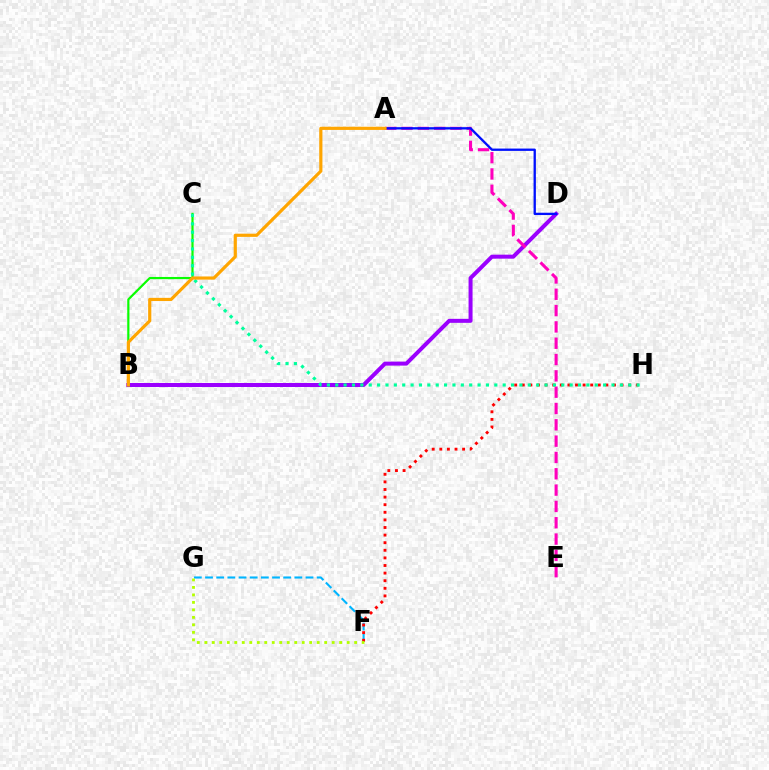{('B', 'D'): [{'color': '#9b00ff', 'line_style': 'solid', 'thickness': 2.88}], ('A', 'E'): [{'color': '#ff00bd', 'line_style': 'dashed', 'thickness': 2.22}], ('F', 'G'): [{'color': '#00b5ff', 'line_style': 'dashed', 'thickness': 1.52}, {'color': '#b3ff00', 'line_style': 'dotted', 'thickness': 2.04}], ('F', 'H'): [{'color': '#ff0000', 'line_style': 'dotted', 'thickness': 2.06}], ('B', 'C'): [{'color': '#08ff00', 'line_style': 'solid', 'thickness': 1.58}], ('A', 'D'): [{'color': '#0010ff', 'line_style': 'solid', 'thickness': 1.67}], ('C', 'H'): [{'color': '#00ff9d', 'line_style': 'dotted', 'thickness': 2.27}], ('A', 'B'): [{'color': '#ffa500', 'line_style': 'solid', 'thickness': 2.29}]}